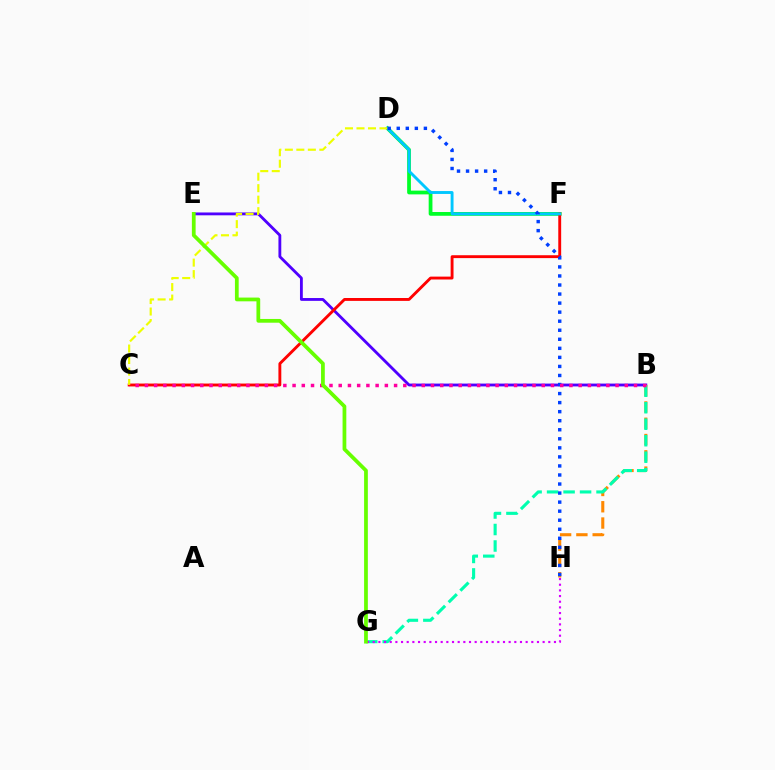{('B', 'E'): [{'color': '#4f00ff', 'line_style': 'solid', 'thickness': 2.04}], ('D', 'F'): [{'color': '#00ff27', 'line_style': 'solid', 'thickness': 2.7}, {'color': '#00c7ff', 'line_style': 'solid', 'thickness': 2.08}], ('B', 'H'): [{'color': '#ff8800', 'line_style': 'dashed', 'thickness': 2.21}], ('B', 'G'): [{'color': '#00ffaf', 'line_style': 'dashed', 'thickness': 2.24}], ('C', 'F'): [{'color': '#ff0000', 'line_style': 'solid', 'thickness': 2.08}], ('C', 'D'): [{'color': '#eeff00', 'line_style': 'dashed', 'thickness': 1.56}], ('D', 'H'): [{'color': '#003fff', 'line_style': 'dotted', 'thickness': 2.46}], ('B', 'C'): [{'color': '#ff00a0', 'line_style': 'dotted', 'thickness': 2.51}], ('G', 'H'): [{'color': '#d600ff', 'line_style': 'dotted', 'thickness': 1.54}], ('E', 'G'): [{'color': '#66ff00', 'line_style': 'solid', 'thickness': 2.7}]}